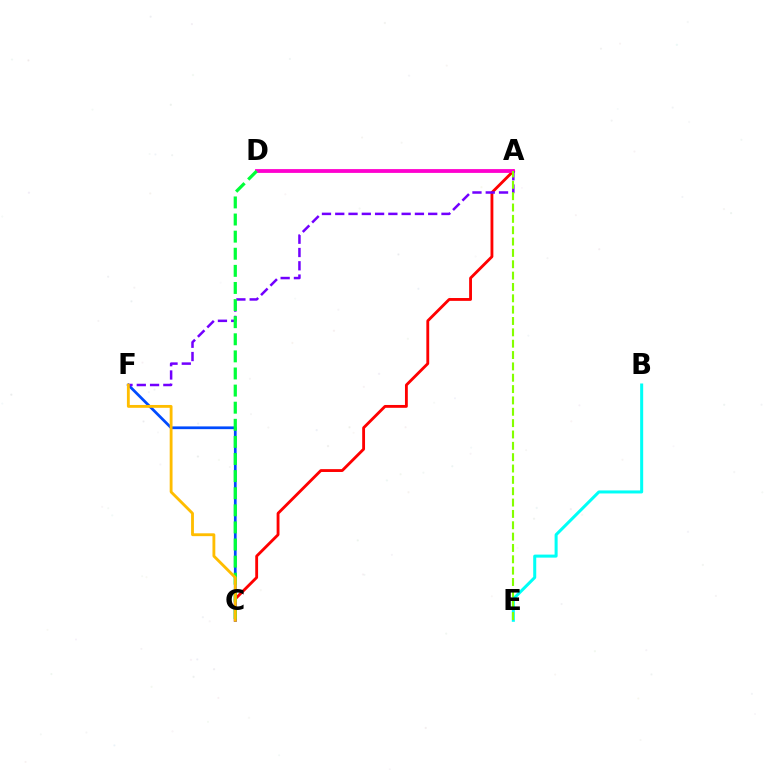{('A', 'C'): [{'color': '#ff0000', 'line_style': 'solid', 'thickness': 2.05}], ('C', 'F'): [{'color': '#004bff', 'line_style': 'solid', 'thickness': 1.97}, {'color': '#ffbd00', 'line_style': 'solid', 'thickness': 2.05}], ('A', 'D'): [{'color': '#ff00cf', 'line_style': 'solid', 'thickness': 2.74}], ('A', 'F'): [{'color': '#7200ff', 'line_style': 'dashed', 'thickness': 1.8}], ('B', 'E'): [{'color': '#00fff6', 'line_style': 'solid', 'thickness': 2.18}], ('A', 'E'): [{'color': '#84ff00', 'line_style': 'dashed', 'thickness': 1.54}], ('C', 'D'): [{'color': '#00ff39', 'line_style': 'dashed', 'thickness': 2.32}]}